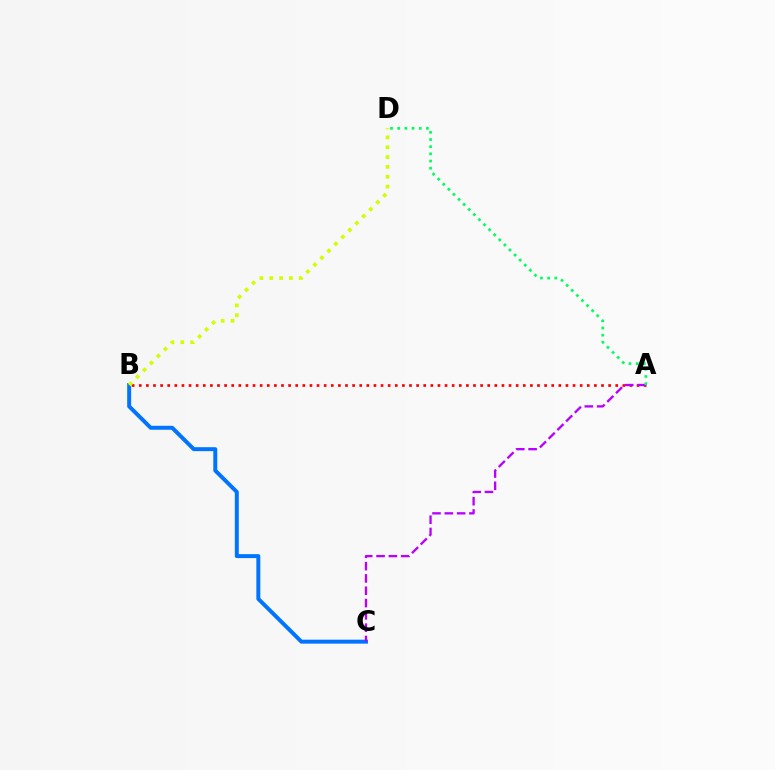{('A', 'B'): [{'color': '#ff0000', 'line_style': 'dotted', 'thickness': 1.93}], ('B', 'C'): [{'color': '#0074ff', 'line_style': 'solid', 'thickness': 2.85}], ('A', 'C'): [{'color': '#b900ff', 'line_style': 'dashed', 'thickness': 1.67}], ('A', 'D'): [{'color': '#00ff5c', 'line_style': 'dotted', 'thickness': 1.95}], ('B', 'D'): [{'color': '#d1ff00', 'line_style': 'dotted', 'thickness': 2.67}]}